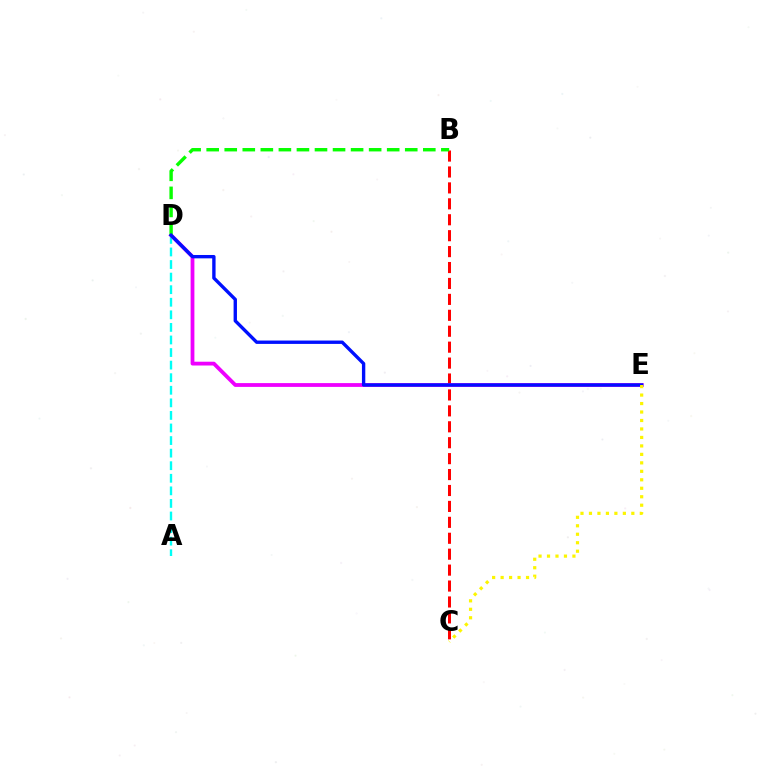{('A', 'D'): [{'color': '#00fff6', 'line_style': 'dashed', 'thickness': 1.71}], ('B', 'C'): [{'color': '#ff0000', 'line_style': 'dashed', 'thickness': 2.16}], ('D', 'E'): [{'color': '#ee00ff', 'line_style': 'solid', 'thickness': 2.73}, {'color': '#0010ff', 'line_style': 'solid', 'thickness': 2.42}], ('B', 'D'): [{'color': '#08ff00', 'line_style': 'dashed', 'thickness': 2.45}], ('C', 'E'): [{'color': '#fcf500', 'line_style': 'dotted', 'thickness': 2.3}]}